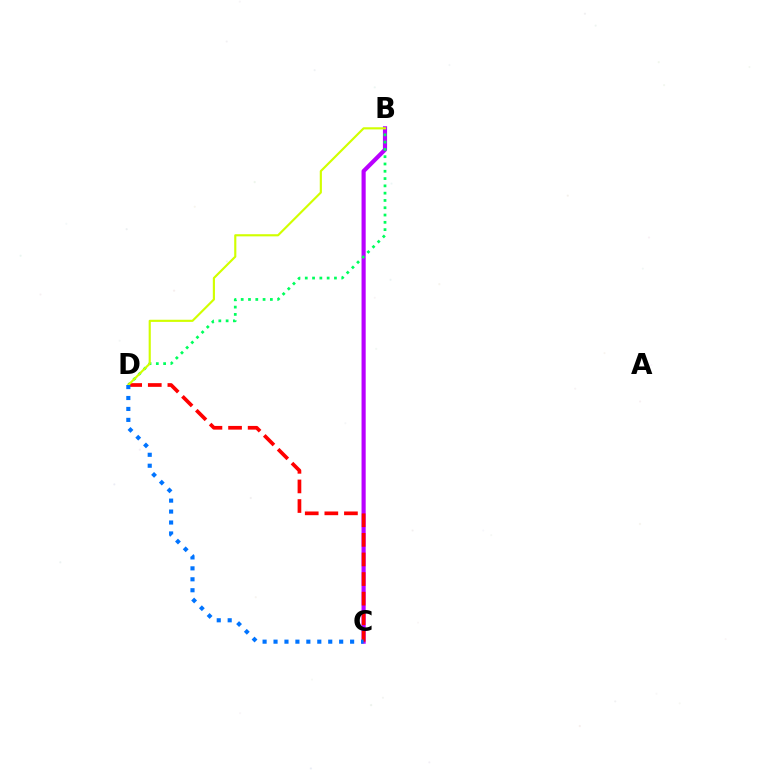{('B', 'C'): [{'color': '#b900ff', 'line_style': 'solid', 'thickness': 2.99}], ('B', 'D'): [{'color': '#00ff5c', 'line_style': 'dotted', 'thickness': 1.98}, {'color': '#d1ff00', 'line_style': 'solid', 'thickness': 1.55}], ('C', 'D'): [{'color': '#ff0000', 'line_style': 'dashed', 'thickness': 2.66}, {'color': '#0074ff', 'line_style': 'dotted', 'thickness': 2.97}]}